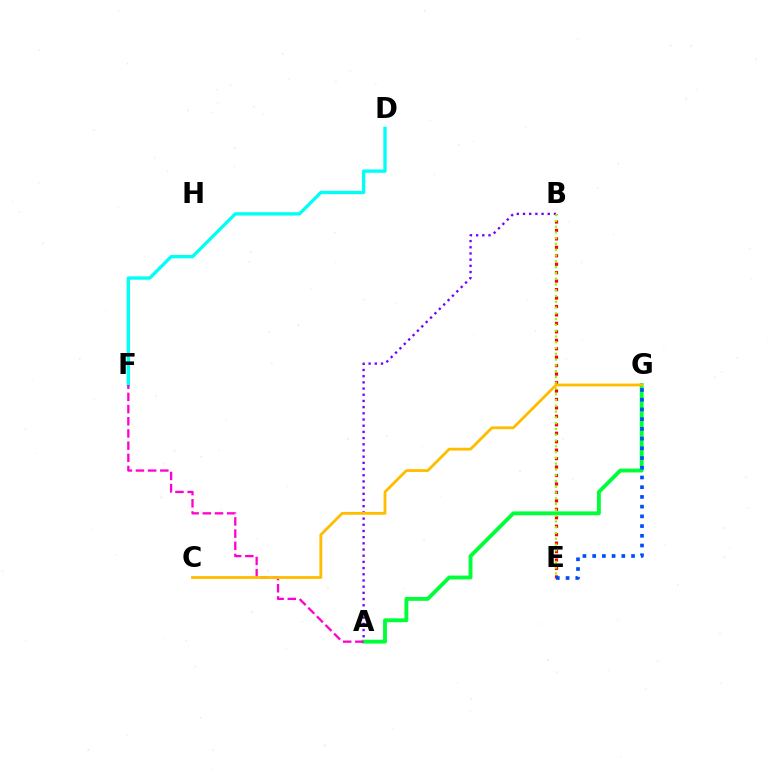{('D', 'F'): [{'color': '#00fff6', 'line_style': 'solid', 'thickness': 2.4}], ('B', 'E'): [{'color': '#ff0000', 'line_style': 'dotted', 'thickness': 2.3}, {'color': '#84ff00', 'line_style': 'dotted', 'thickness': 1.57}], ('A', 'B'): [{'color': '#7200ff', 'line_style': 'dotted', 'thickness': 1.68}], ('A', 'G'): [{'color': '#00ff39', 'line_style': 'solid', 'thickness': 2.78}], ('E', 'G'): [{'color': '#004bff', 'line_style': 'dotted', 'thickness': 2.64}], ('A', 'F'): [{'color': '#ff00cf', 'line_style': 'dashed', 'thickness': 1.65}], ('C', 'G'): [{'color': '#ffbd00', 'line_style': 'solid', 'thickness': 2.03}]}